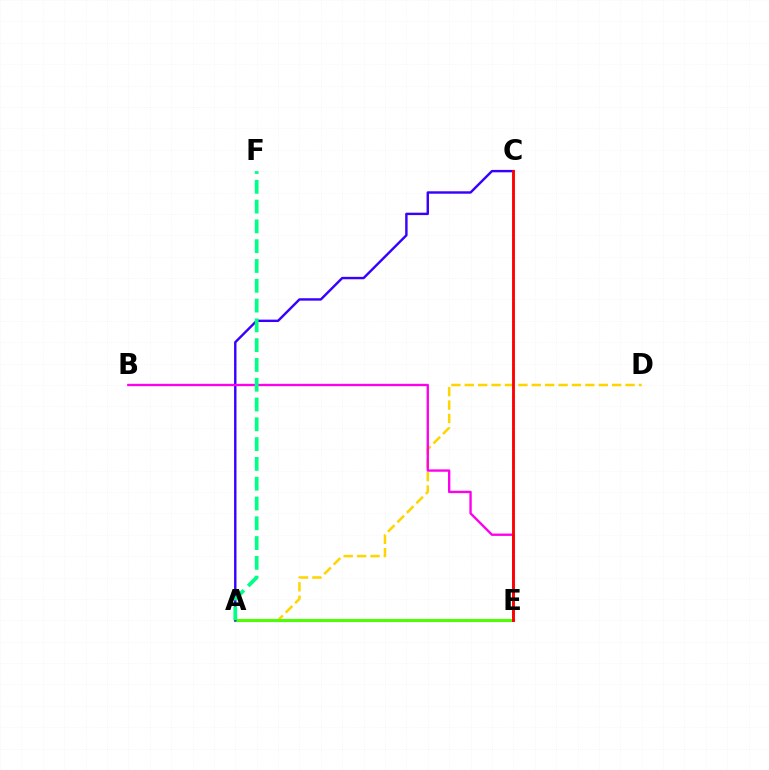{('A', 'E'): [{'color': '#009eff', 'line_style': 'solid', 'thickness': 2.24}, {'color': '#4fff00', 'line_style': 'solid', 'thickness': 2.15}], ('A', 'D'): [{'color': '#ffd500', 'line_style': 'dashed', 'thickness': 1.82}], ('A', 'C'): [{'color': '#3700ff', 'line_style': 'solid', 'thickness': 1.74}], ('B', 'E'): [{'color': '#ff00ed', 'line_style': 'solid', 'thickness': 1.7}], ('A', 'F'): [{'color': '#00ff86', 'line_style': 'dashed', 'thickness': 2.69}], ('C', 'E'): [{'color': '#ff0000', 'line_style': 'solid', 'thickness': 2.07}]}